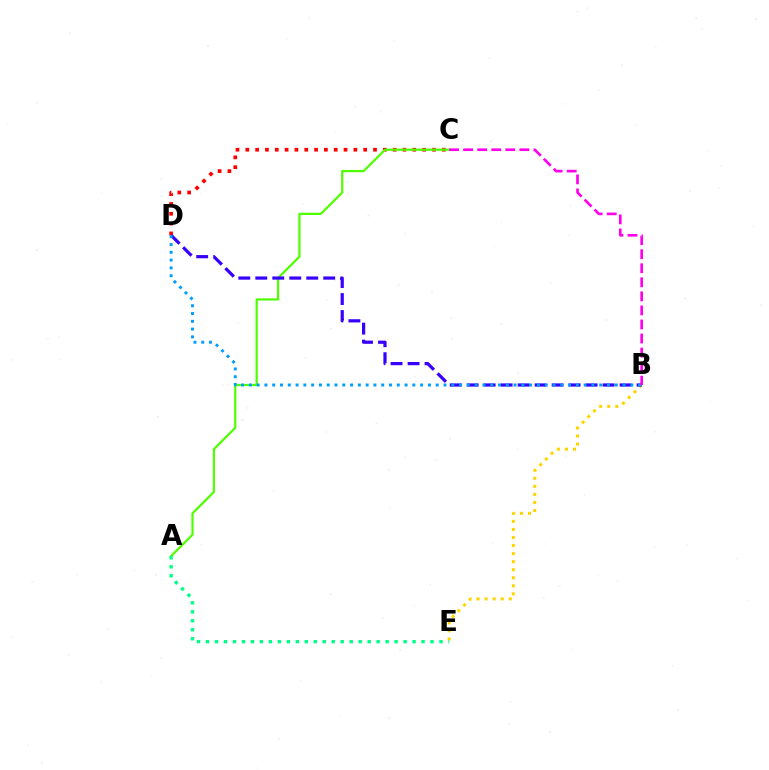{('C', 'D'): [{'color': '#ff0000', 'line_style': 'dotted', 'thickness': 2.67}], ('B', 'E'): [{'color': '#ffd500', 'line_style': 'dotted', 'thickness': 2.19}], ('A', 'C'): [{'color': '#4fff00', 'line_style': 'solid', 'thickness': 1.6}], ('B', 'D'): [{'color': '#3700ff', 'line_style': 'dashed', 'thickness': 2.31}, {'color': '#009eff', 'line_style': 'dotted', 'thickness': 2.12}], ('A', 'E'): [{'color': '#00ff86', 'line_style': 'dotted', 'thickness': 2.44}], ('B', 'C'): [{'color': '#ff00ed', 'line_style': 'dashed', 'thickness': 1.91}]}